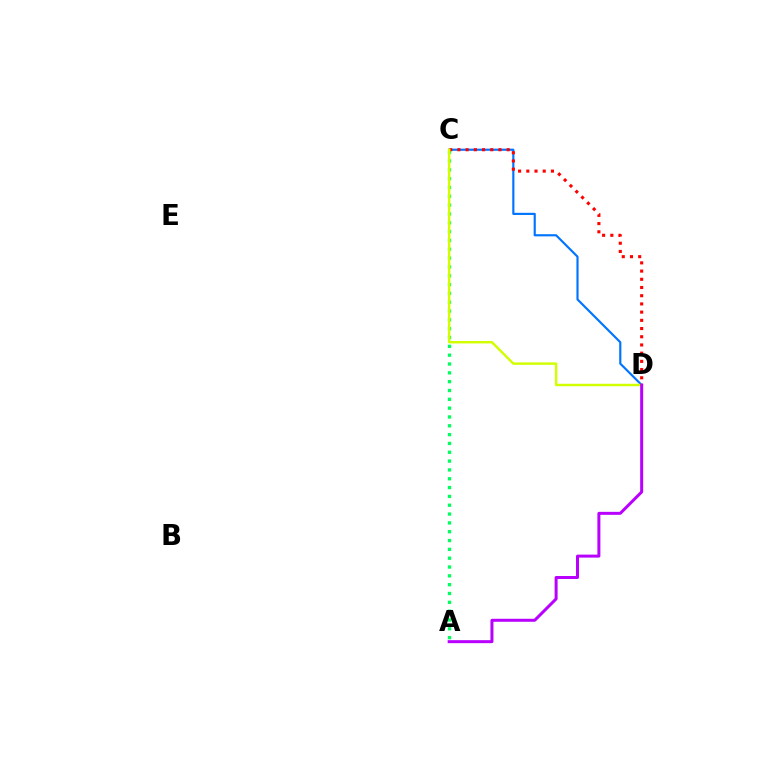{('A', 'C'): [{'color': '#00ff5c', 'line_style': 'dotted', 'thickness': 2.4}], ('C', 'D'): [{'color': '#0074ff', 'line_style': 'solid', 'thickness': 1.55}, {'color': '#ff0000', 'line_style': 'dotted', 'thickness': 2.23}, {'color': '#d1ff00', 'line_style': 'solid', 'thickness': 1.75}], ('A', 'D'): [{'color': '#b900ff', 'line_style': 'solid', 'thickness': 2.16}]}